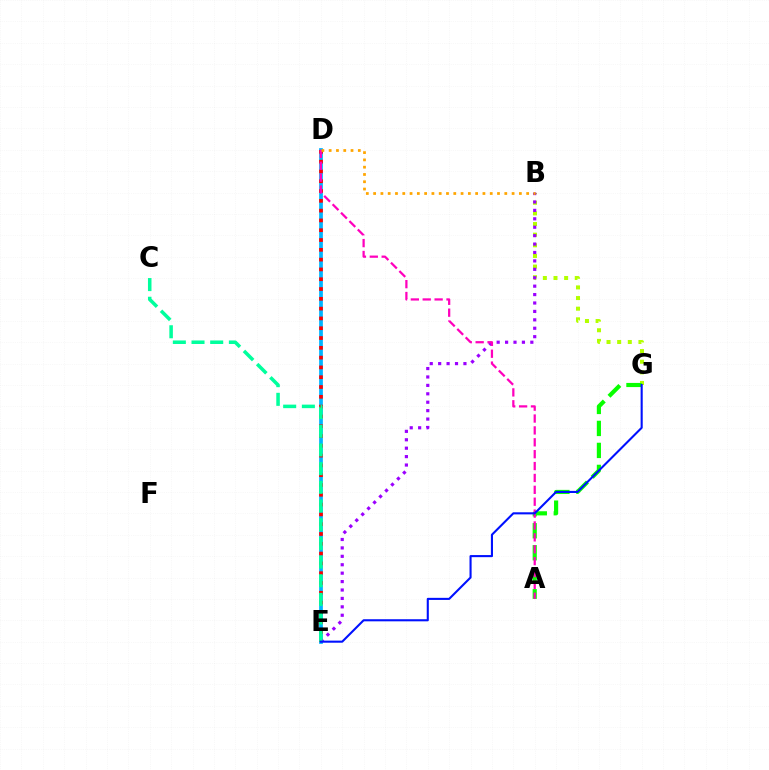{('D', 'E'): [{'color': '#00b5ff', 'line_style': 'solid', 'thickness': 2.69}, {'color': '#ff0000', 'line_style': 'dotted', 'thickness': 2.66}], ('B', 'G'): [{'color': '#b3ff00', 'line_style': 'dotted', 'thickness': 2.89}], ('B', 'E'): [{'color': '#9b00ff', 'line_style': 'dotted', 'thickness': 2.29}], ('C', 'E'): [{'color': '#00ff9d', 'line_style': 'dashed', 'thickness': 2.54}], ('A', 'G'): [{'color': '#08ff00', 'line_style': 'dashed', 'thickness': 2.99}], ('A', 'D'): [{'color': '#ff00bd', 'line_style': 'dashed', 'thickness': 1.61}], ('B', 'D'): [{'color': '#ffa500', 'line_style': 'dotted', 'thickness': 1.98}], ('E', 'G'): [{'color': '#0010ff', 'line_style': 'solid', 'thickness': 1.51}]}